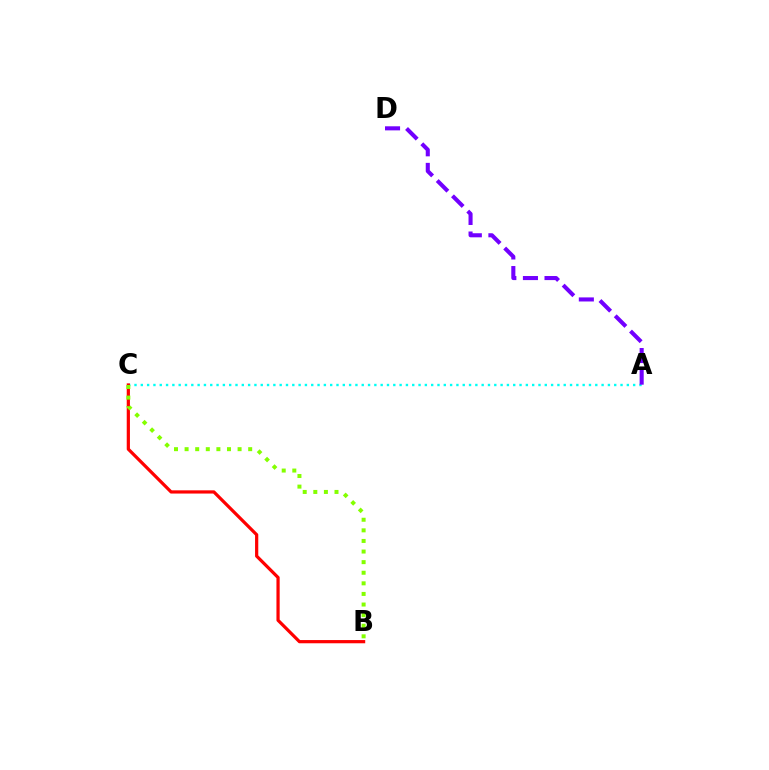{('A', 'C'): [{'color': '#00fff6', 'line_style': 'dotted', 'thickness': 1.71}], ('B', 'C'): [{'color': '#ff0000', 'line_style': 'solid', 'thickness': 2.32}, {'color': '#84ff00', 'line_style': 'dotted', 'thickness': 2.88}], ('A', 'D'): [{'color': '#7200ff', 'line_style': 'dashed', 'thickness': 2.93}]}